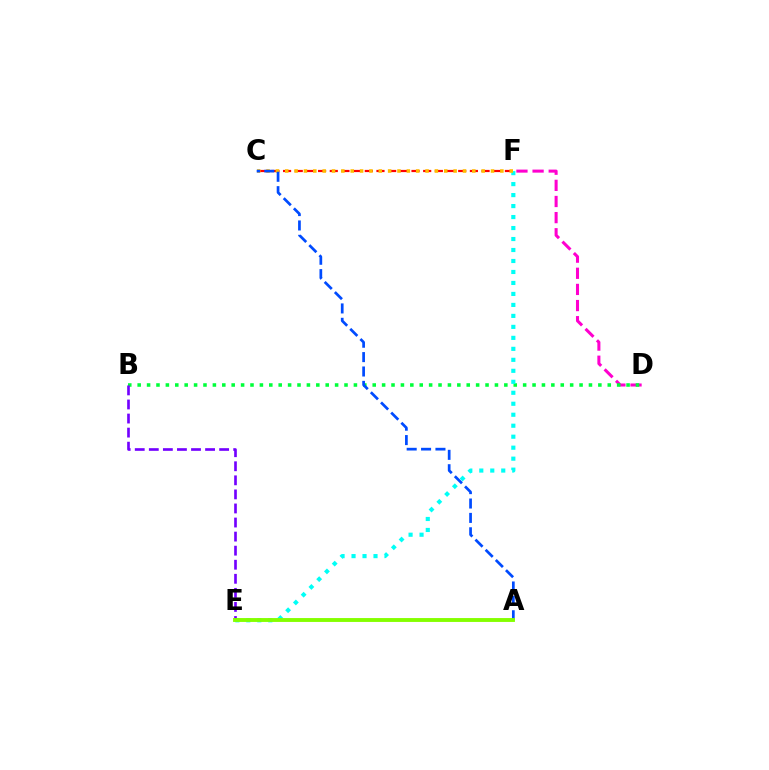{('D', 'F'): [{'color': '#ff00cf', 'line_style': 'dashed', 'thickness': 2.19}], ('B', 'D'): [{'color': '#00ff39', 'line_style': 'dotted', 'thickness': 2.55}], ('C', 'F'): [{'color': '#ff0000', 'line_style': 'dashed', 'thickness': 1.59}, {'color': '#ffbd00', 'line_style': 'dotted', 'thickness': 2.54}], ('E', 'F'): [{'color': '#00fff6', 'line_style': 'dotted', 'thickness': 2.98}], ('A', 'C'): [{'color': '#004bff', 'line_style': 'dashed', 'thickness': 1.95}], ('B', 'E'): [{'color': '#7200ff', 'line_style': 'dashed', 'thickness': 1.91}], ('A', 'E'): [{'color': '#84ff00', 'line_style': 'solid', 'thickness': 2.8}]}